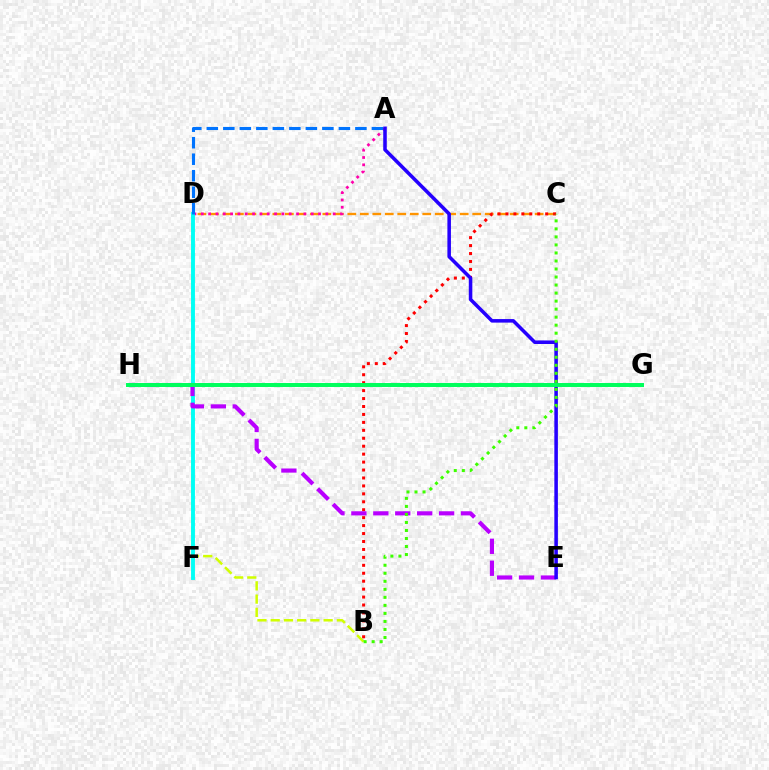{('B', 'D'): [{'color': '#d1ff00', 'line_style': 'dashed', 'thickness': 1.8}], ('C', 'D'): [{'color': '#ff9400', 'line_style': 'dashed', 'thickness': 1.7}], ('A', 'D'): [{'color': '#ff00ac', 'line_style': 'dotted', 'thickness': 1.99}, {'color': '#0074ff', 'line_style': 'dashed', 'thickness': 2.24}], ('D', 'F'): [{'color': '#00fff6', 'line_style': 'solid', 'thickness': 2.8}], ('B', 'C'): [{'color': '#ff0000', 'line_style': 'dotted', 'thickness': 2.16}, {'color': '#3dff00', 'line_style': 'dotted', 'thickness': 2.18}], ('E', 'H'): [{'color': '#b900ff', 'line_style': 'dashed', 'thickness': 2.98}], ('A', 'E'): [{'color': '#2500ff', 'line_style': 'solid', 'thickness': 2.55}], ('G', 'H'): [{'color': '#00ff5c', 'line_style': 'solid', 'thickness': 2.86}]}